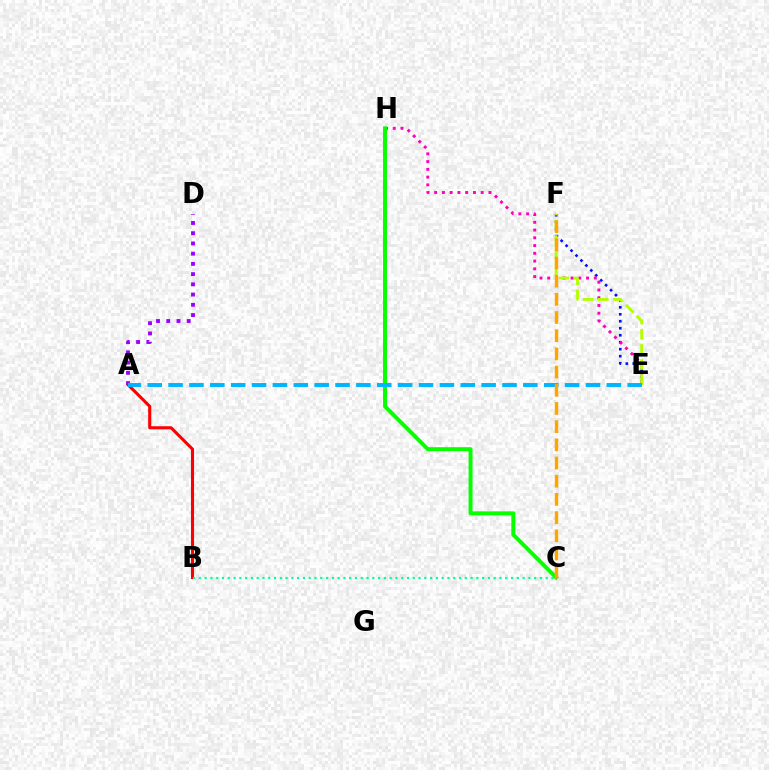{('E', 'F'): [{'color': '#0010ff', 'line_style': 'dotted', 'thickness': 1.9}, {'color': '#b3ff00', 'line_style': 'dashed', 'thickness': 2.06}], ('A', 'D'): [{'color': '#9b00ff', 'line_style': 'dotted', 'thickness': 2.78}], ('E', 'H'): [{'color': '#ff00bd', 'line_style': 'dotted', 'thickness': 2.11}], ('C', 'H'): [{'color': '#08ff00', 'line_style': 'solid', 'thickness': 2.85}], ('A', 'B'): [{'color': '#ff0000', 'line_style': 'solid', 'thickness': 2.22}], ('B', 'C'): [{'color': '#00ff9d', 'line_style': 'dotted', 'thickness': 1.57}], ('A', 'E'): [{'color': '#00b5ff', 'line_style': 'dashed', 'thickness': 2.84}], ('C', 'F'): [{'color': '#ffa500', 'line_style': 'dashed', 'thickness': 2.47}]}